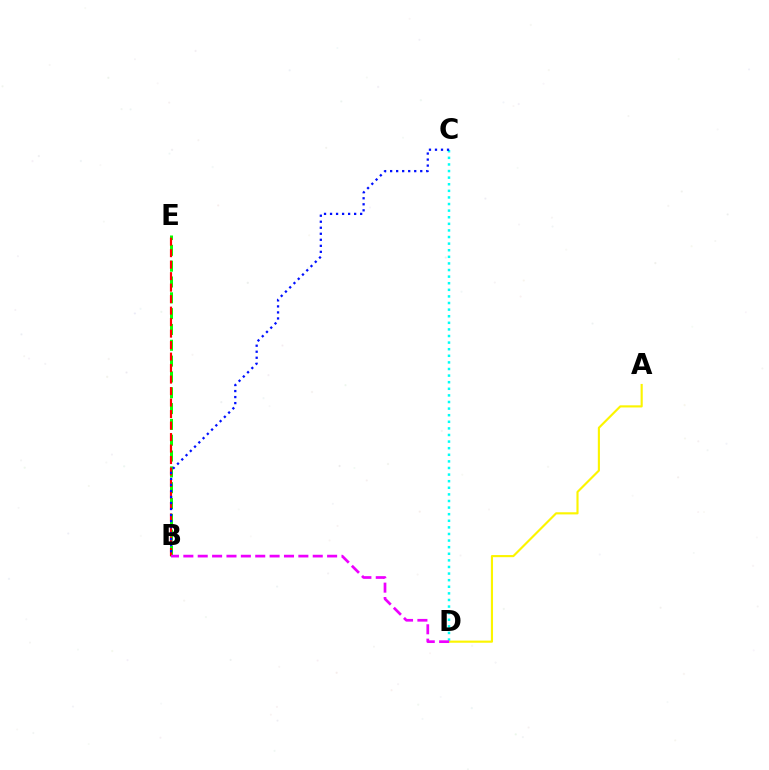{('A', 'D'): [{'color': '#fcf500', 'line_style': 'solid', 'thickness': 1.54}], ('C', 'D'): [{'color': '#00fff6', 'line_style': 'dotted', 'thickness': 1.79}], ('B', 'E'): [{'color': '#08ff00', 'line_style': 'dashed', 'thickness': 2.15}, {'color': '#ff0000', 'line_style': 'dashed', 'thickness': 1.56}], ('B', 'D'): [{'color': '#ee00ff', 'line_style': 'dashed', 'thickness': 1.95}], ('B', 'C'): [{'color': '#0010ff', 'line_style': 'dotted', 'thickness': 1.64}]}